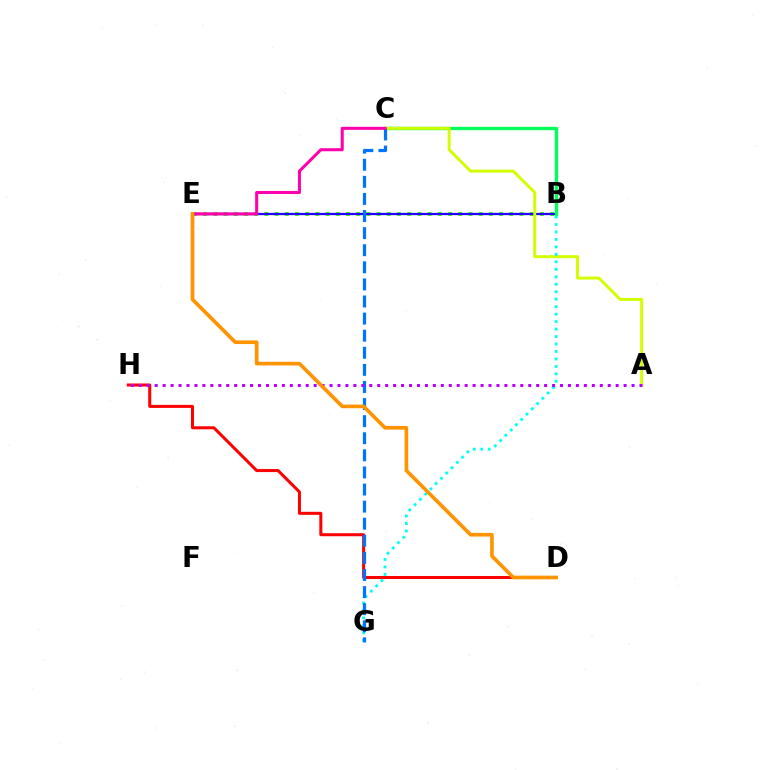{('B', 'E'): [{'color': '#3dff00', 'line_style': 'dotted', 'thickness': 2.77}, {'color': '#2500ff', 'line_style': 'solid', 'thickness': 1.63}], ('D', 'H'): [{'color': '#ff0000', 'line_style': 'solid', 'thickness': 2.18}], ('B', 'C'): [{'color': '#00ff5c', 'line_style': 'solid', 'thickness': 2.43}], ('A', 'C'): [{'color': '#d1ff00', 'line_style': 'solid', 'thickness': 2.13}], ('B', 'G'): [{'color': '#00fff6', 'line_style': 'dotted', 'thickness': 2.03}], ('C', 'G'): [{'color': '#0074ff', 'line_style': 'dashed', 'thickness': 2.32}], ('A', 'H'): [{'color': '#b900ff', 'line_style': 'dotted', 'thickness': 2.16}], ('C', 'E'): [{'color': '#ff00ac', 'line_style': 'solid', 'thickness': 2.19}], ('D', 'E'): [{'color': '#ff9400', 'line_style': 'solid', 'thickness': 2.63}]}